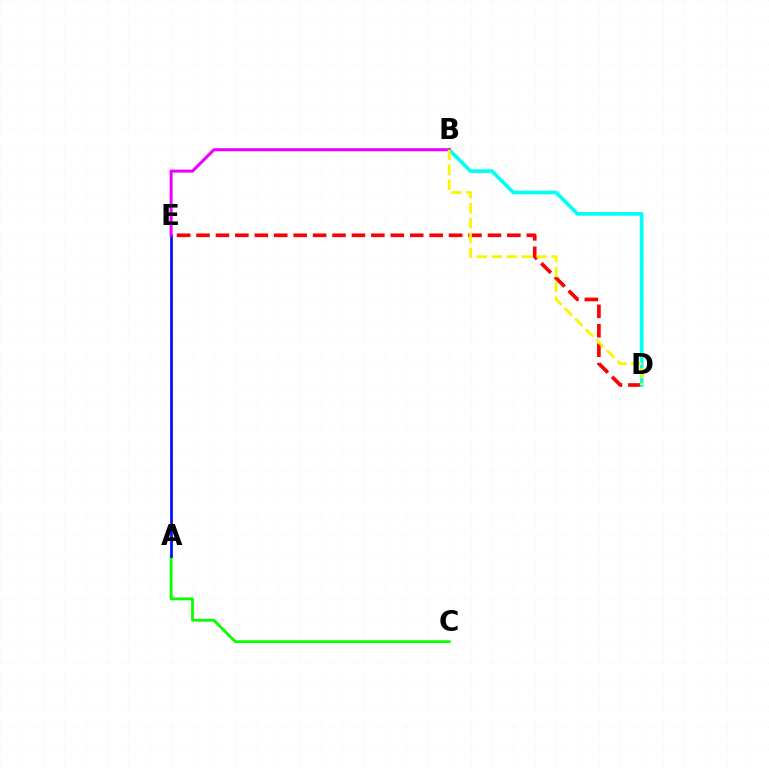{('A', 'C'): [{'color': '#08ff00', 'line_style': 'solid', 'thickness': 2.02}], ('D', 'E'): [{'color': '#ff0000', 'line_style': 'dashed', 'thickness': 2.64}], ('B', 'D'): [{'color': '#00fff6', 'line_style': 'solid', 'thickness': 2.63}, {'color': '#fcf500', 'line_style': 'dashed', 'thickness': 2.03}], ('A', 'E'): [{'color': '#0010ff', 'line_style': 'solid', 'thickness': 1.95}], ('B', 'E'): [{'color': '#ee00ff', 'line_style': 'solid', 'thickness': 2.19}]}